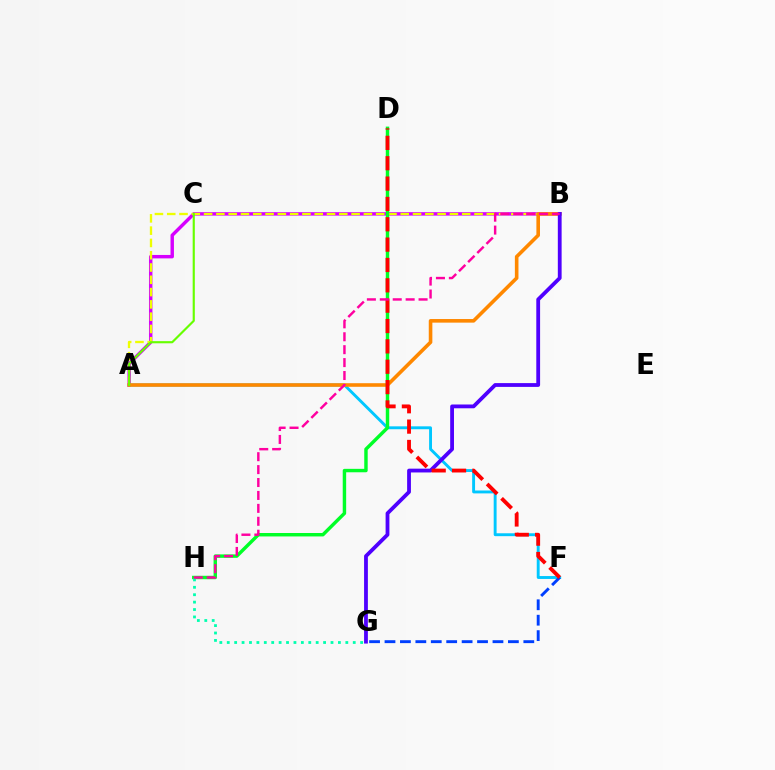{('A', 'B'): [{'color': '#d600ff', 'line_style': 'solid', 'thickness': 2.47}, {'color': '#eeff00', 'line_style': 'dashed', 'thickness': 1.67}, {'color': '#ff8800', 'line_style': 'solid', 'thickness': 2.59}], ('A', 'F'): [{'color': '#00c7ff', 'line_style': 'solid', 'thickness': 2.09}], ('F', 'G'): [{'color': '#003fff', 'line_style': 'dashed', 'thickness': 2.1}], ('D', 'H'): [{'color': '#00ff27', 'line_style': 'solid', 'thickness': 2.47}], ('A', 'C'): [{'color': '#66ff00', 'line_style': 'solid', 'thickness': 1.55}], ('B', 'G'): [{'color': '#4f00ff', 'line_style': 'solid', 'thickness': 2.73}], ('G', 'H'): [{'color': '#00ffaf', 'line_style': 'dotted', 'thickness': 2.01}], ('D', 'F'): [{'color': '#ff0000', 'line_style': 'dashed', 'thickness': 2.76}], ('B', 'H'): [{'color': '#ff00a0', 'line_style': 'dashed', 'thickness': 1.76}]}